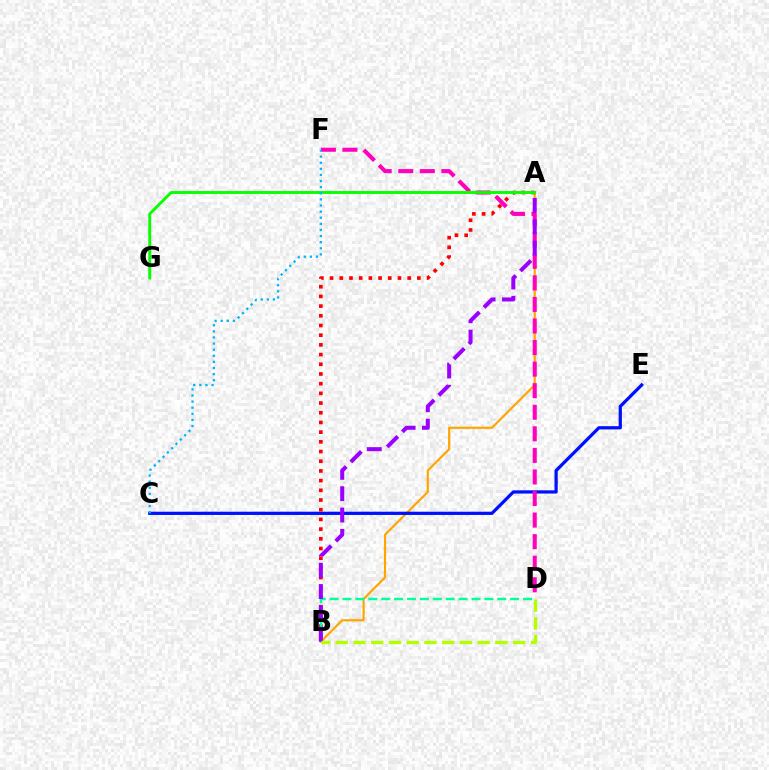{('A', 'B'): [{'color': '#ffa500', 'line_style': 'solid', 'thickness': 1.57}, {'color': '#ff0000', 'line_style': 'dotted', 'thickness': 2.63}, {'color': '#9b00ff', 'line_style': 'dashed', 'thickness': 2.9}], ('C', 'E'): [{'color': '#0010ff', 'line_style': 'solid', 'thickness': 2.33}], ('B', 'D'): [{'color': '#00ff9d', 'line_style': 'dashed', 'thickness': 1.75}, {'color': '#b3ff00', 'line_style': 'dashed', 'thickness': 2.41}], ('D', 'F'): [{'color': '#ff00bd', 'line_style': 'dashed', 'thickness': 2.93}], ('A', 'G'): [{'color': '#08ff00', 'line_style': 'solid', 'thickness': 2.09}], ('C', 'F'): [{'color': '#00b5ff', 'line_style': 'dotted', 'thickness': 1.66}]}